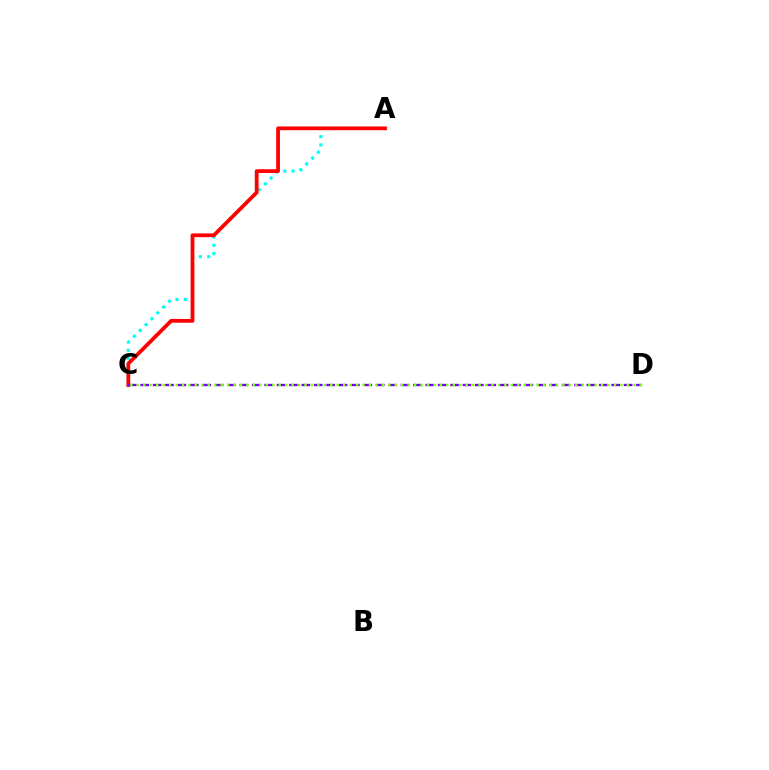{('A', 'C'): [{'color': '#00fff6', 'line_style': 'dotted', 'thickness': 2.25}, {'color': '#ff0000', 'line_style': 'solid', 'thickness': 2.71}], ('C', 'D'): [{'color': '#7200ff', 'line_style': 'dashed', 'thickness': 1.68}, {'color': '#84ff00', 'line_style': 'dotted', 'thickness': 1.75}]}